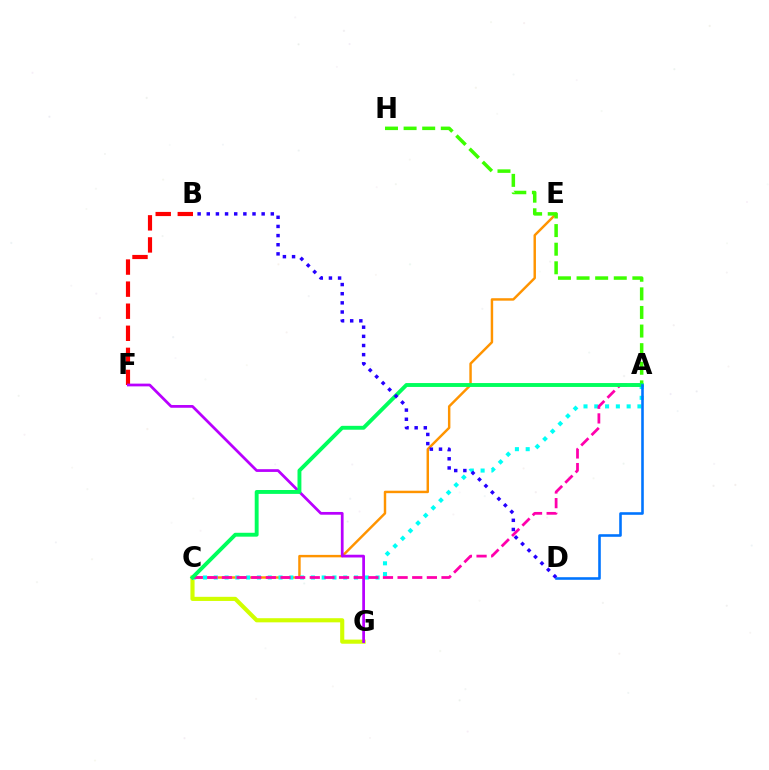{('C', 'E'): [{'color': '#ff9400', 'line_style': 'solid', 'thickness': 1.76}], ('B', 'F'): [{'color': '#ff0000', 'line_style': 'dashed', 'thickness': 3.0}], ('C', 'G'): [{'color': '#d1ff00', 'line_style': 'solid', 'thickness': 2.97}], ('A', 'H'): [{'color': '#3dff00', 'line_style': 'dashed', 'thickness': 2.53}], ('A', 'C'): [{'color': '#00fff6', 'line_style': 'dotted', 'thickness': 2.93}, {'color': '#ff00ac', 'line_style': 'dashed', 'thickness': 1.99}, {'color': '#00ff5c', 'line_style': 'solid', 'thickness': 2.8}], ('F', 'G'): [{'color': '#b900ff', 'line_style': 'solid', 'thickness': 1.98}], ('A', 'D'): [{'color': '#0074ff', 'line_style': 'solid', 'thickness': 1.87}], ('B', 'D'): [{'color': '#2500ff', 'line_style': 'dotted', 'thickness': 2.49}]}